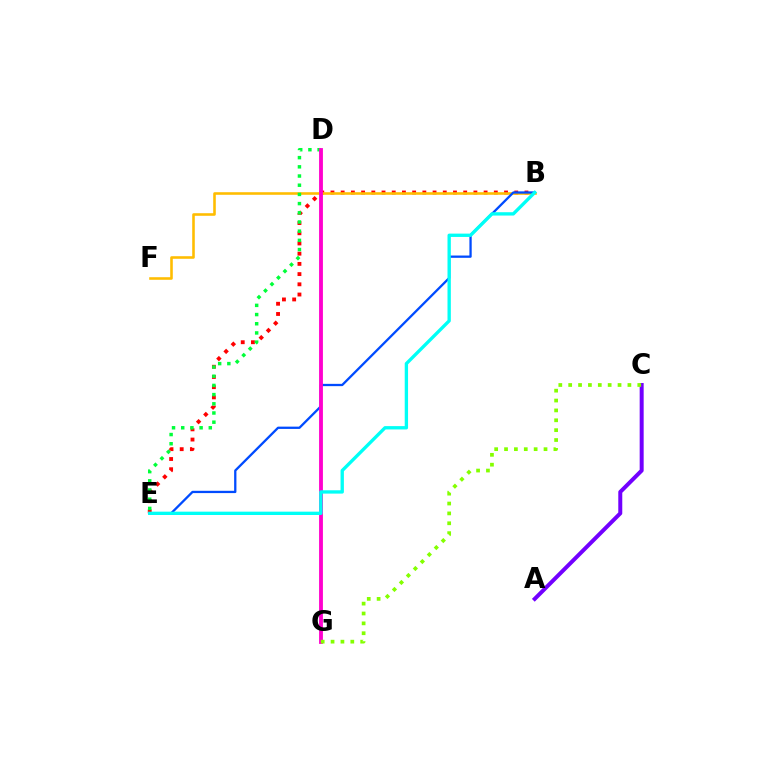{('B', 'E'): [{'color': '#ff0000', 'line_style': 'dotted', 'thickness': 2.77}, {'color': '#004bff', 'line_style': 'solid', 'thickness': 1.65}, {'color': '#00fff6', 'line_style': 'solid', 'thickness': 2.4}], ('A', 'C'): [{'color': '#7200ff', 'line_style': 'solid', 'thickness': 2.87}], ('B', 'F'): [{'color': '#ffbd00', 'line_style': 'solid', 'thickness': 1.86}], ('D', 'E'): [{'color': '#00ff39', 'line_style': 'dotted', 'thickness': 2.5}], ('D', 'G'): [{'color': '#ff00cf', 'line_style': 'solid', 'thickness': 2.76}], ('C', 'G'): [{'color': '#84ff00', 'line_style': 'dotted', 'thickness': 2.68}]}